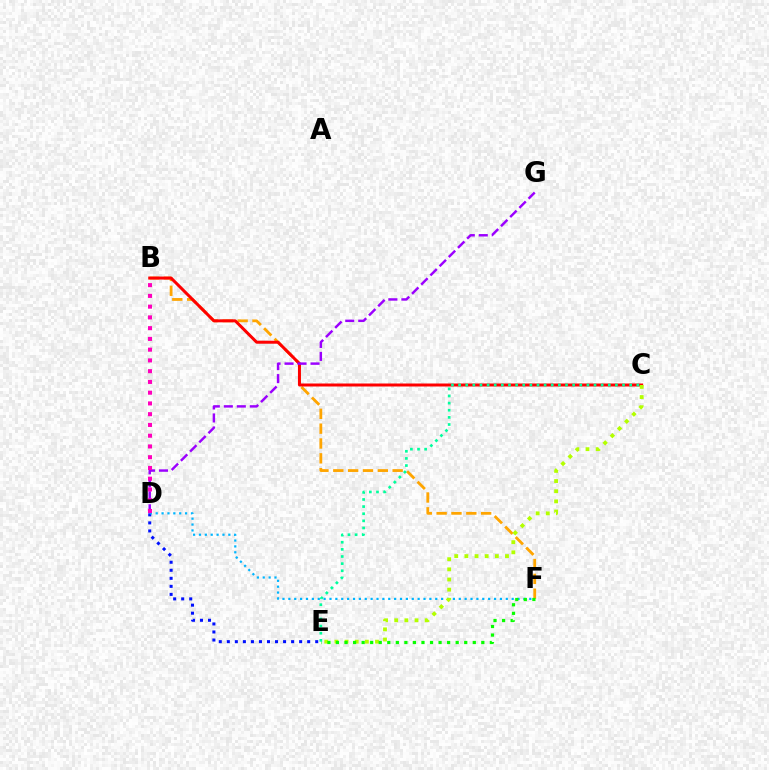{('D', 'E'): [{'color': '#0010ff', 'line_style': 'dotted', 'thickness': 2.18}], ('B', 'F'): [{'color': '#ffa500', 'line_style': 'dashed', 'thickness': 2.02}], ('D', 'F'): [{'color': '#00b5ff', 'line_style': 'dotted', 'thickness': 1.6}], ('B', 'C'): [{'color': '#ff0000', 'line_style': 'solid', 'thickness': 2.15}], ('D', 'G'): [{'color': '#9b00ff', 'line_style': 'dashed', 'thickness': 1.77}], ('C', 'E'): [{'color': '#b3ff00', 'line_style': 'dotted', 'thickness': 2.76}, {'color': '#00ff9d', 'line_style': 'dotted', 'thickness': 1.94}], ('B', 'D'): [{'color': '#ff00bd', 'line_style': 'dotted', 'thickness': 2.92}], ('E', 'F'): [{'color': '#08ff00', 'line_style': 'dotted', 'thickness': 2.32}]}